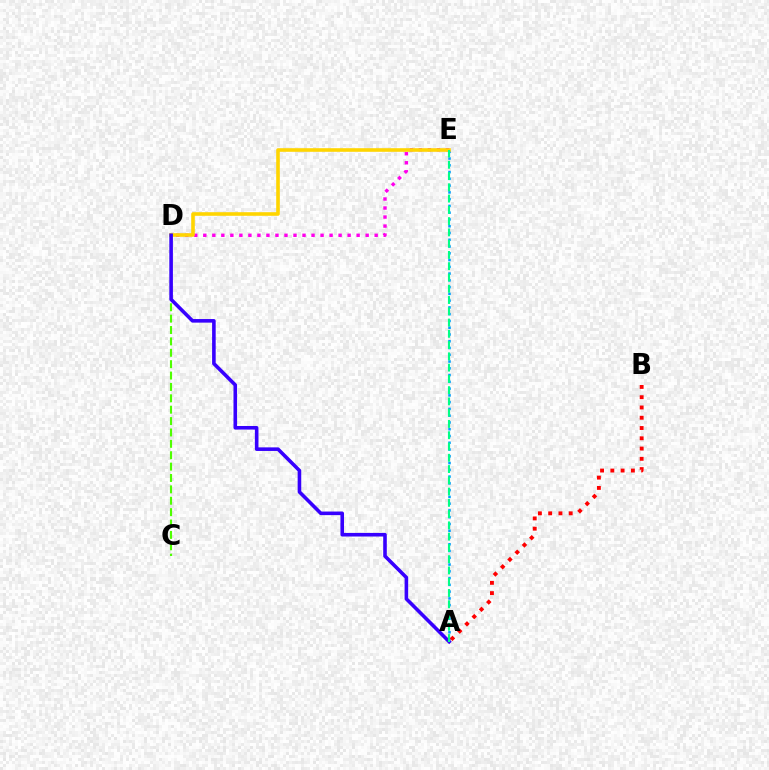{('A', 'E'): [{'color': '#009eff', 'line_style': 'dotted', 'thickness': 1.84}, {'color': '#00ff86', 'line_style': 'dashed', 'thickness': 1.53}], ('D', 'E'): [{'color': '#ff00ed', 'line_style': 'dotted', 'thickness': 2.45}, {'color': '#ffd500', 'line_style': 'solid', 'thickness': 2.59}], ('C', 'D'): [{'color': '#4fff00', 'line_style': 'dashed', 'thickness': 1.55}], ('A', 'D'): [{'color': '#3700ff', 'line_style': 'solid', 'thickness': 2.58}], ('A', 'B'): [{'color': '#ff0000', 'line_style': 'dotted', 'thickness': 2.79}]}